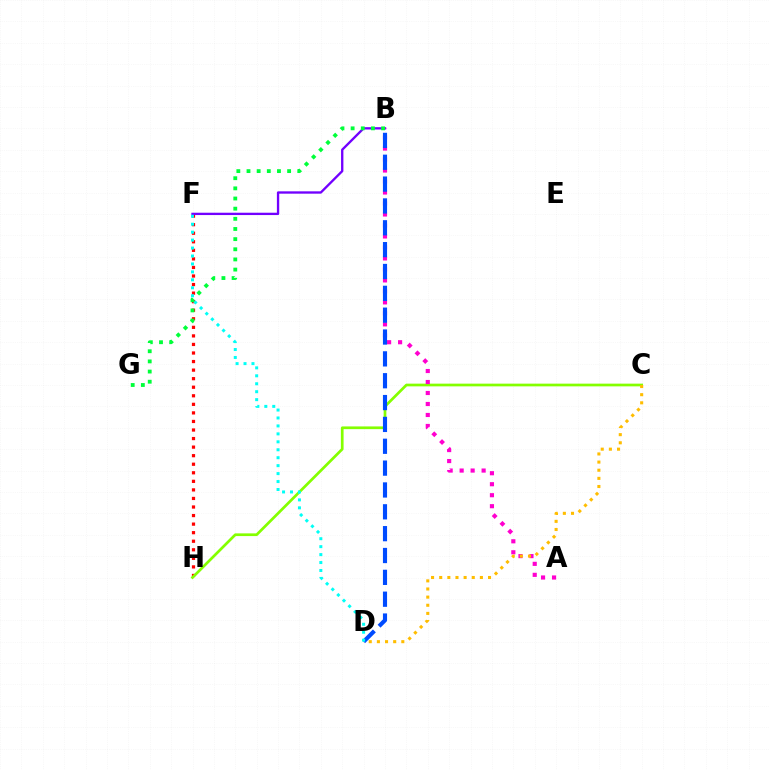{('F', 'H'): [{'color': '#ff0000', 'line_style': 'dotted', 'thickness': 2.32}], ('B', 'F'): [{'color': '#7200ff', 'line_style': 'solid', 'thickness': 1.68}], ('C', 'H'): [{'color': '#84ff00', 'line_style': 'solid', 'thickness': 1.95}], ('A', 'B'): [{'color': '#ff00cf', 'line_style': 'dotted', 'thickness': 2.99}], ('C', 'D'): [{'color': '#ffbd00', 'line_style': 'dotted', 'thickness': 2.21}], ('B', 'G'): [{'color': '#00ff39', 'line_style': 'dotted', 'thickness': 2.76}], ('B', 'D'): [{'color': '#004bff', 'line_style': 'dashed', 'thickness': 2.97}], ('D', 'F'): [{'color': '#00fff6', 'line_style': 'dotted', 'thickness': 2.16}]}